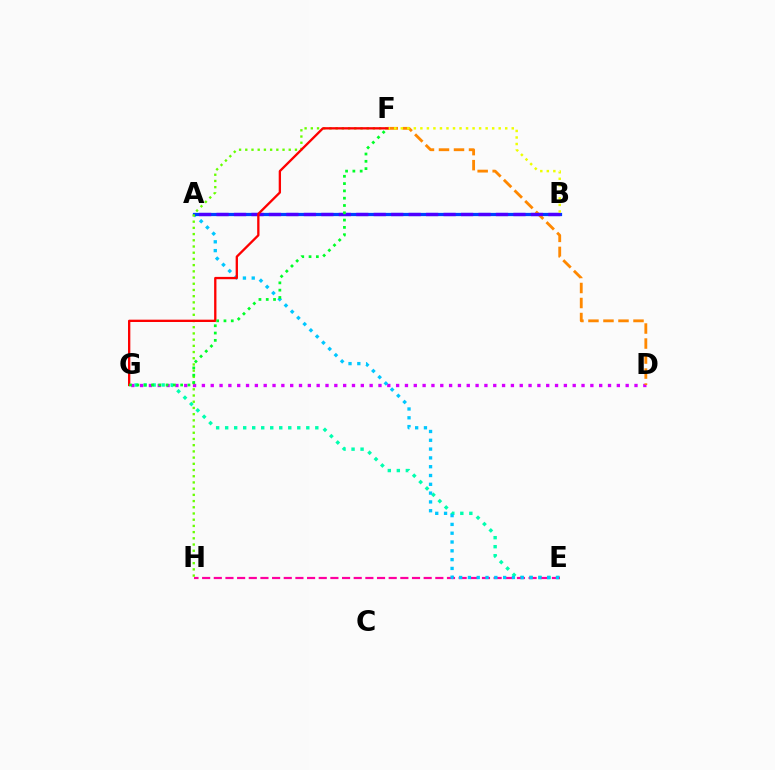{('E', 'G'): [{'color': '#00ffaf', 'line_style': 'dotted', 'thickness': 2.45}], ('E', 'H'): [{'color': '#ff00a0', 'line_style': 'dashed', 'thickness': 1.58}], ('D', 'G'): [{'color': '#d600ff', 'line_style': 'dotted', 'thickness': 2.4}], ('A', 'E'): [{'color': '#00c7ff', 'line_style': 'dotted', 'thickness': 2.39}], ('A', 'B'): [{'color': '#003fff', 'line_style': 'solid', 'thickness': 2.33}, {'color': '#4f00ff', 'line_style': 'dashed', 'thickness': 2.37}], ('F', 'H'): [{'color': '#66ff00', 'line_style': 'dotted', 'thickness': 1.69}], ('D', 'F'): [{'color': '#ff8800', 'line_style': 'dashed', 'thickness': 2.04}], ('B', 'F'): [{'color': '#eeff00', 'line_style': 'dotted', 'thickness': 1.77}], ('F', 'G'): [{'color': '#ff0000', 'line_style': 'solid', 'thickness': 1.67}, {'color': '#00ff27', 'line_style': 'dotted', 'thickness': 1.98}]}